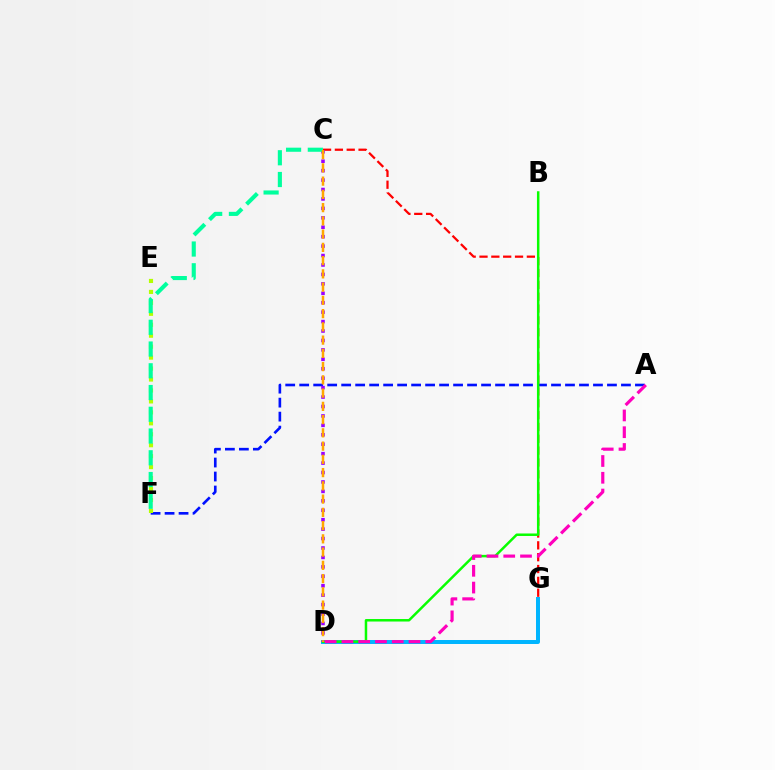{('D', 'G'): [{'color': '#00b5ff', 'line_style': 'solid', 'thickness': 2.86}], ('A', 'F'): [{'color': '#0010ff', 'line_style': 'dashed', 'thickness': 1.9}], ('E', 'F'): [{'color': '#b3ff00', 'line_style': 'dotted', 'thickness': 2.98}], ('C', 'G'): [{'color': '#ff0000', 'line_style': 'dashed', 'thickness': 1.61}], ('B', 'D'): [{'color': '#08ff00', 'line_style': 'solid', 'thickness': 1.79}], ('A', 'D'): [{'color': '#ff00bd', 'line_style': 'dashed', 'thickness': 2.28}], ('C', 'D'): [{'color': '#9b00ff', 'line_style': 'dotted', 'thickness': 2.56}, {'color': '#ffa500', 'line_style': 'dashed', 'thickness': 1.8}], ('C', 'F'): [{'color': '#00ff9d', 'line_style': 'dashed', 'thickness': 2.95}]}